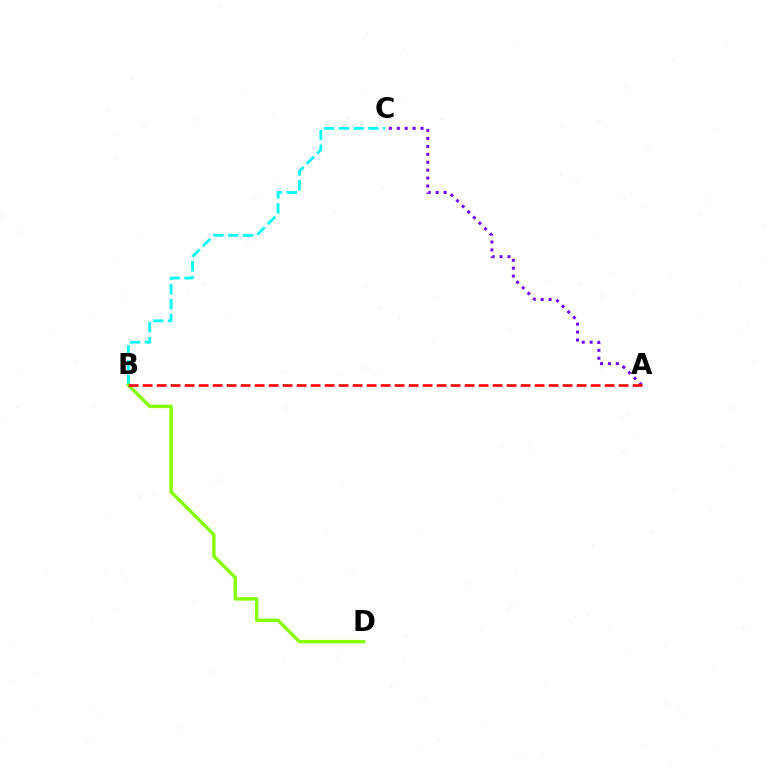{('B', 'C'): [{'color': '#00fff6', 'line_style': 'dashed', 'thickness': 2.01}], ('B', 'D'): [{'color': '#84ff00', 'line_style': 'solid', 'thickness': 2.44}], ('A', 'C'): [{'color': '#7200ff', 'line_style': 'dotted', 'thickness': 2.15}], ('A', 'B'): [{'color': '#ff0000', 'line_style': 'dashed', 'thickness': 1.9}]}